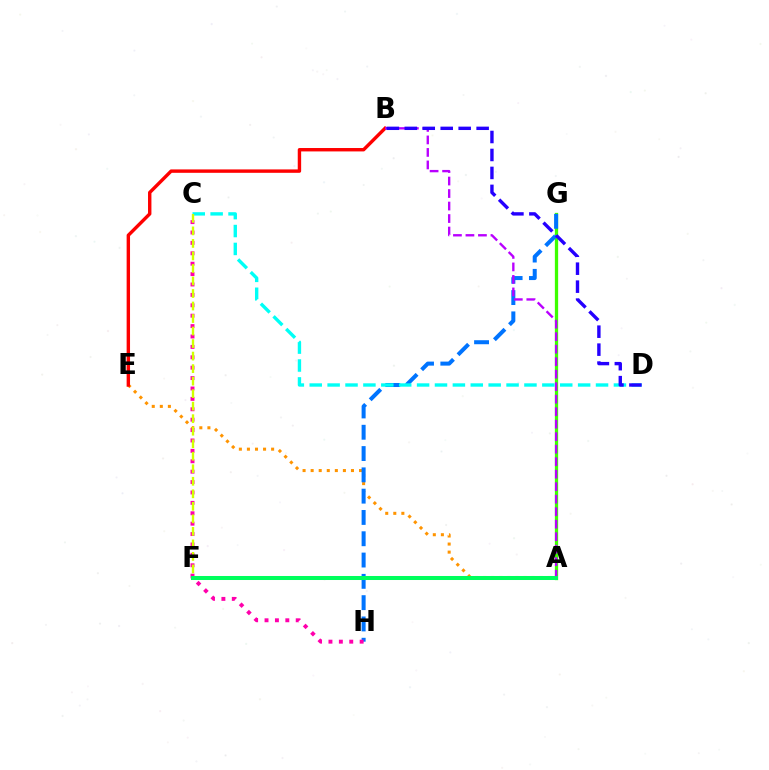{('A', 'G'): [{'color': '#3dff00', 'line_style': 'solid', 'thickness': 2.36}], ('A', 'E'): [{'color': '#ff9400', 'line_style': 'dotted', 'thickness': 2.19}], ('G', 'H'): [{'color': '#0074ff', 'line_style': 'dashed', 'thickness': 2.89}], ('B', 'E'): [{'color': '#ff0000', 'line_style': 'solid', 'thickness': 2.45}], ('C', 'D'): [{'color': '#00fff6', 'line_style': 'dashed', 'thickness': 2.43}], ('C', 'H'): [{'color': '#ff00ac', 'line_style': 'dotted', 'thickness': 2.83}], ('A', 'B'): [{'color': '#b900ff', 'line_style': 'dashed', 'thickness': 1.7}], ('B', 'D'): [{'color': '#2500ff', 'line_style': 'dashed', 'thickness': 2.44}], ('C', 'F'): [{'color': '#d1ff00', 'line_style': 'dashed', 'thickness': 1.7}], ('A', 'F'): [{'color': '#00ff5c', 'line_style': 'solid', 'thickness': 2.89}]}